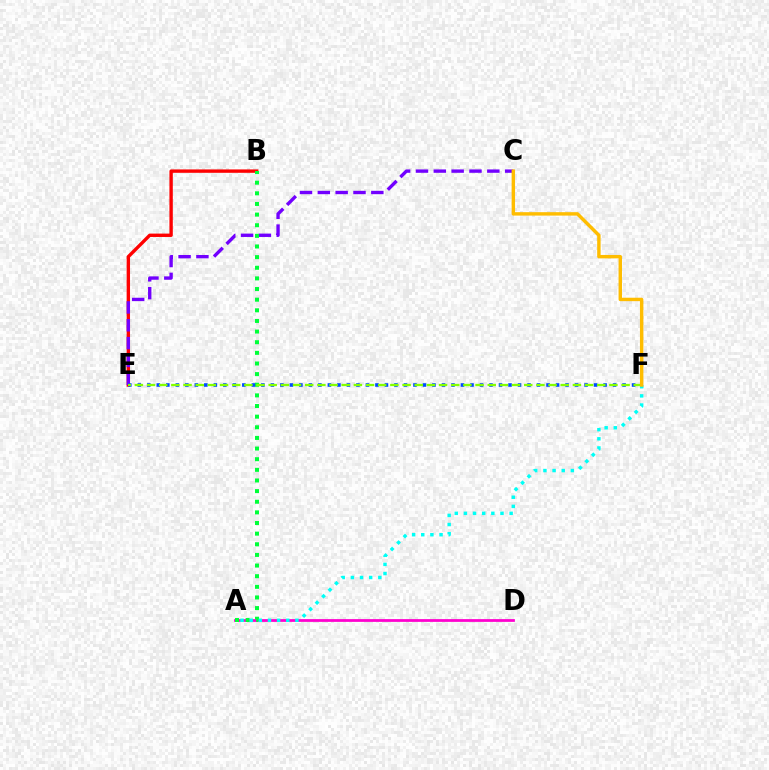{('A', 'D'): [{'color': '#ff00cf', 'line_style': 'solid', 'thickness': 1.99}], ('B', 'E'): [{'color': '#ff0000', 'line_style': 'solid', 'thickness': 2.43}], ('C', 'E'): [{'color': '#7200ff', 'line_style': 'dashed', 'thickness': 2.42}], ('A', 'B'): [{'color': '#00ff39', 'line_style': 'dotted', 'thickness': 2.89}], ('E', 'F'): [{'color': '#004bff', 'line_style': 'dotted', 'thickness': 2.58}, {'color': '#84ff00', 'line_style': 'dashed', 'thickness': 1.65}], ('A', 'F'): [{'color': '#00fff6', 'line_style': 'dotted', 'thickness': 2.49}], ('C', 'F'): [{'color': '#ffbd00', 'line_style': 'solid', 'thickness': 2.47}]}